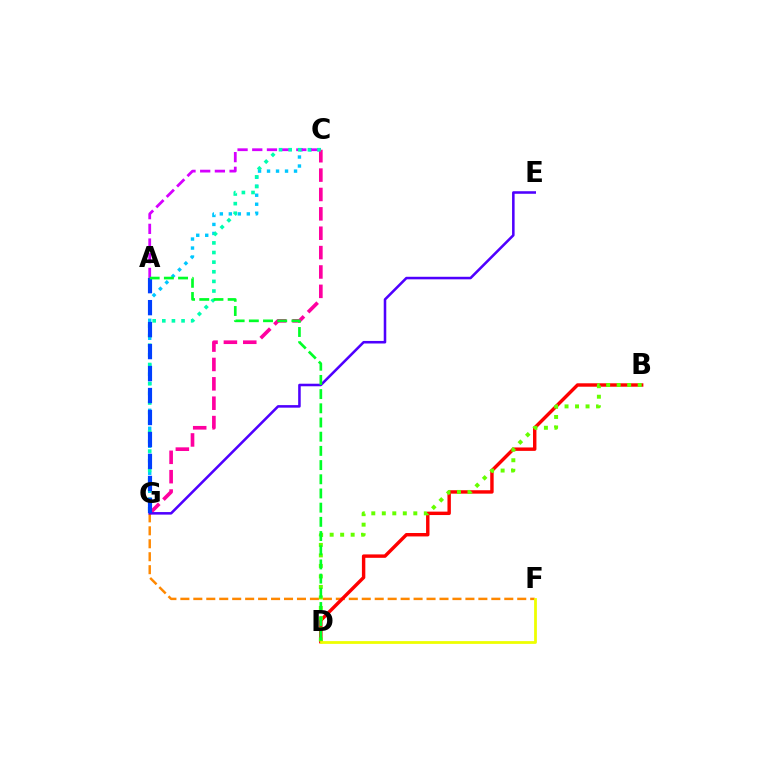{('C', 'G'): [{'color': '#00c7ff', 'line_style': 'dotted', 'thickness': 2.44}, {'color': '#ff00a0', 'line_style': 'dashed', 'thickness': 2.63}, {'color': '#00ffaf', 'line_style': 'dotted', 'thickness': 2.61}], ('A', 'C'): [{'color': '#d600ff', 'line_style': 'dashed', 'thickness': 2.0}], ('F', 'G'): [{'color': '#ff8800', 'line_style': 'dashed', 'thickness': 1.76}], ('E', 'G'): [{'color': '#4f00ff', 'line_style': 'solid', 'thickness': 1.84}], ('A', 'G'): [{'color': '#003fff', 'line_style': 'dashed', 'thickness': 2.99}], ('B', 'D'): [{'color': '#ff0000', 'line_style': 'solid', 'thickness': 2.46}, {'color': '#66ff00', 'line_style': 'dotted', 'thickness': 2.85}], ('D', 'F'): [{'color': '#eeff00', 'line_style': 'solid', 'thickness': 1.99}], ('A', 'D'): [{'color': '#00ff27', 'line_style': 'dashed', 'thickness': 1.93}]}